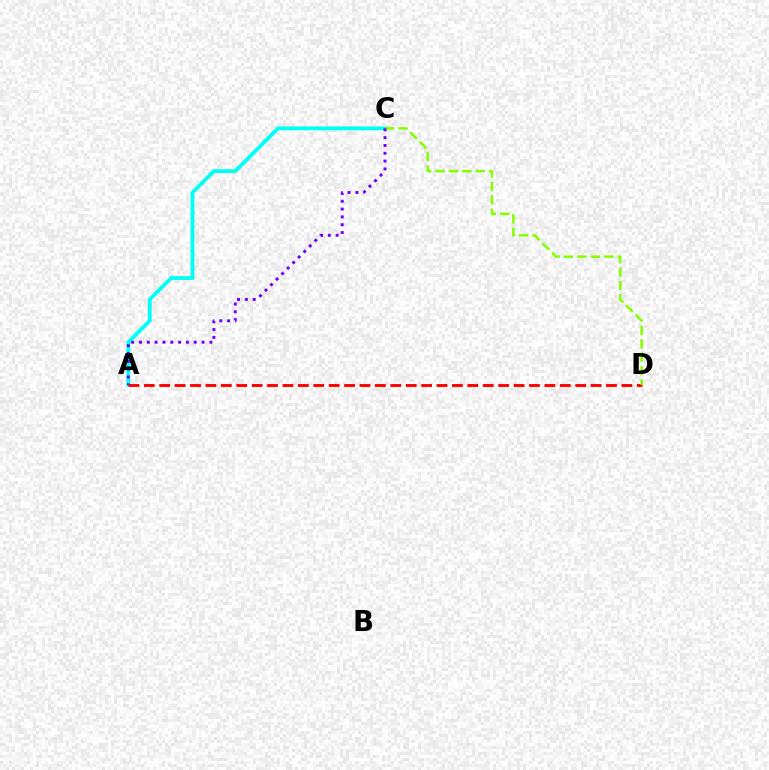{('A', 'C'): [{'color': '#00fff6', 'line_style': 'solid', 'thickness': 2.75}, {'color': '#7200ff', 'line_style': 'dotted', 'thickness': 2.13}], ('A', 'D'): [{'color': '#ff0000', 'line_style': 'dashed', 'thickness': 2.09}], ('C', 'D'): [{'color': '#84ff00', 'line_style': 'dashed', 'thickness': 1.83}]}